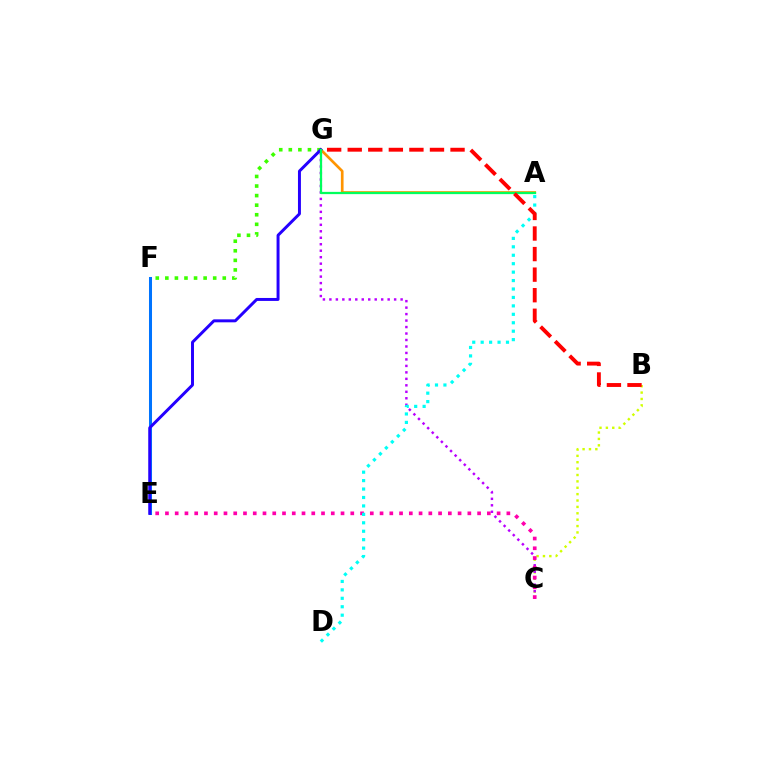{('B', 'C'): [{'color': '#d1ff00', 'line_style': 'dotted', 'thickness': 1.73}], ('E', 'F'): [{'color': '#0074ff', 'line_style': 'solid', 'thickness': 2.17}], ('C', 'G'): [{'color': '#b900ff', 'line_style': 'dotted', 'thickness': 1.76}], ('A', 'G'): [{'color': '#ff9400', 'line_style': 'solid', 'thickness': 1.92}, {'color': '#00ff5c', 'line_style': 'solid', 'thickness': 1.62}], ('C', 'E'): [{'color': '#ff00ac', 'line_style': 'dotted', 'thickness': 2.65}], ('A', 'D'): [{'color': '#00fff6', 'line_style': 'dotted', 'thickness': 2.29}], ('F', 'G'): [{'color': '#3dff00', 'line_style': 'dotted', 'thickness': 2.6}], ('E', 'G'): [{'color': '#2500ff', 'line_style': 'solid', 'thickness': 2.13}], ('B', 'G'): [{'color': '#ff0000', 'line_style': 'dashed', 'thickness': 2.79}]}